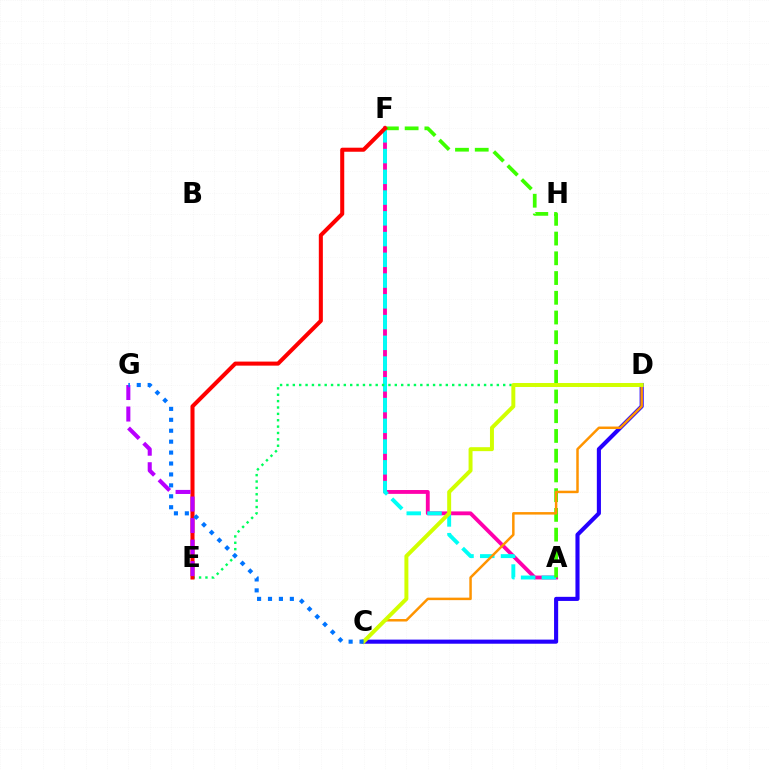{('A', 'F'): [{'color': '#ff00ac', 'line_style': 'solid', 'thickness': 2.77}, {'color': '#00fff6', 'line_style': 'dashed', 'thickness': 2.82}, {'color': '#3dff00', 'line_style': 'dashed', 'thickness': 2.68}], ('D', 'E'): [{'color': '#00ff5c', 'line_style': 'dotted', 'thickness': 1.73}], ('C', 'D'): [{'color': '#2500ff', 'line_style': 'solid', 'thickness': 2.96}, {'color': '#ff9400', 'line_style': 'solid', 'thickness': 1.79}, {'color': '#d1ff00', 'line_style': 'solid', 'thickness': 2.85}], ('E', 'F'): [{'color': '#ff0000', 'line_style': 'solid', 'thickness': 2.91}], ('E', 'G'): [{'color': '#b900ff', 'line_style': 'dashed', 'thickness': 2.92}], ('C', 'G'): [{'color': '#0074ff', 'line_style': 'dotted', 'thickness': 2.97}]}